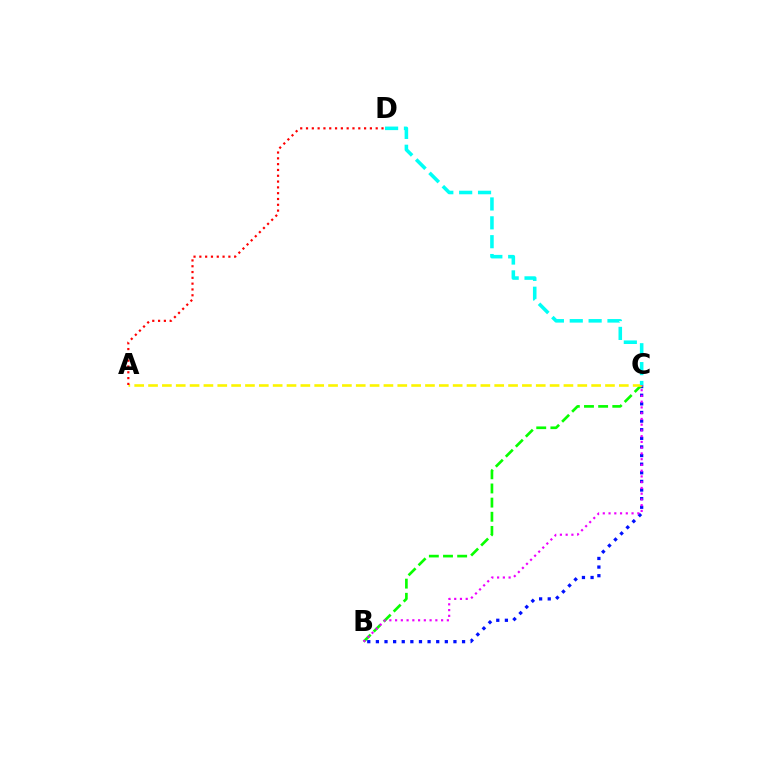{('B', 'C'): [{'color': '#0010ff', 'line_style': 'dotted', 'thickness': 2.34}, {'color': '#08ff00', 'line_style': 'dashed', 'thickness': 1.92}, {'color': '#ee00ff', 'line_style': 'dotted', 'thickness': 1.56}], ('A', 'C'): [{'color': '#fcf500', 'line_style': 'dashed', 'thickness': 1.88}], ('C', 'D'): [{'color': '#00fff6', 'line_style': 'dashed', 'thickness': 2.56}], ('A', 'D'): [{'color': '#ff0000', 'line_style': 'dotted', 'thickness': 1.58}]}